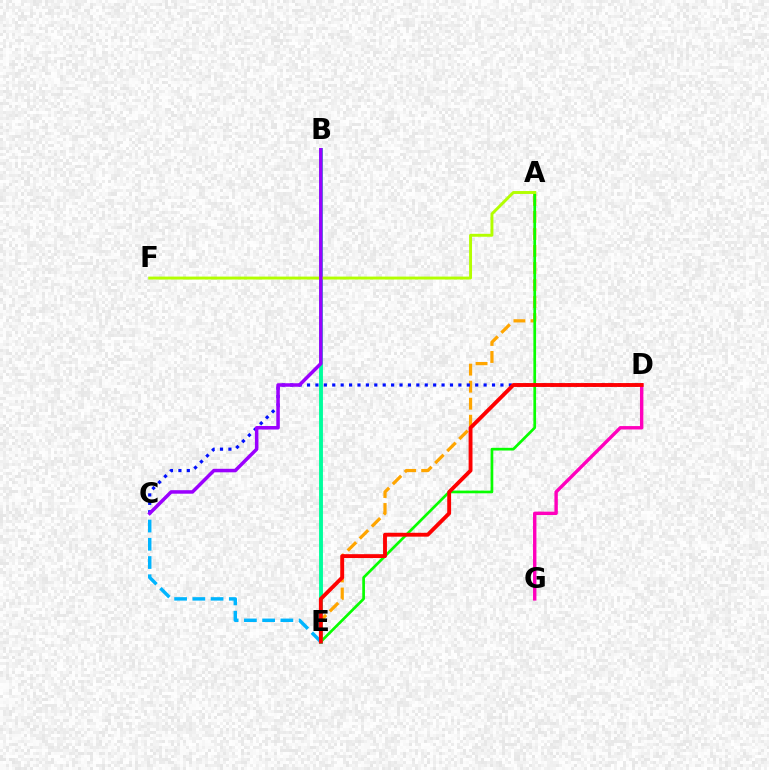{('B', 'E'): [{'color': '#00ff9d', 'line_style': 'solid', 'thickness': 2.8}], ('A', 'E'): [{'color': '#ffa500', 'line_style': 'dashed', 'thickness': 2.31}, {'color': '#08ff00', 'line_style': 'solid', 'thickness': 1.94}], ('C', 'E'): [{'color': '#00b5ff', 'line_style': 'dashed', 'thickness': 2.48}], ('C', 'D'): [{'color': '#0010ff', 'line_style': 'dotted', 'thickness': 2.28}], ('D', 'G'): [{'color': '#ff00bd', 'line_style': 'solid', 'thickness': 2.45}], ('A', 'F'): [{'color': '#b3ff00', 'line_style': 'solid', 'thickness': 2.11}], ('B', 'C'): [{'color': '#9b00ff', 'line_style': 'solid', 'thickness': 2.53}], ('D', 'E'): [{'color': '#ff0000', 'line_style': 'solid', 'thickness': 2.79}]}